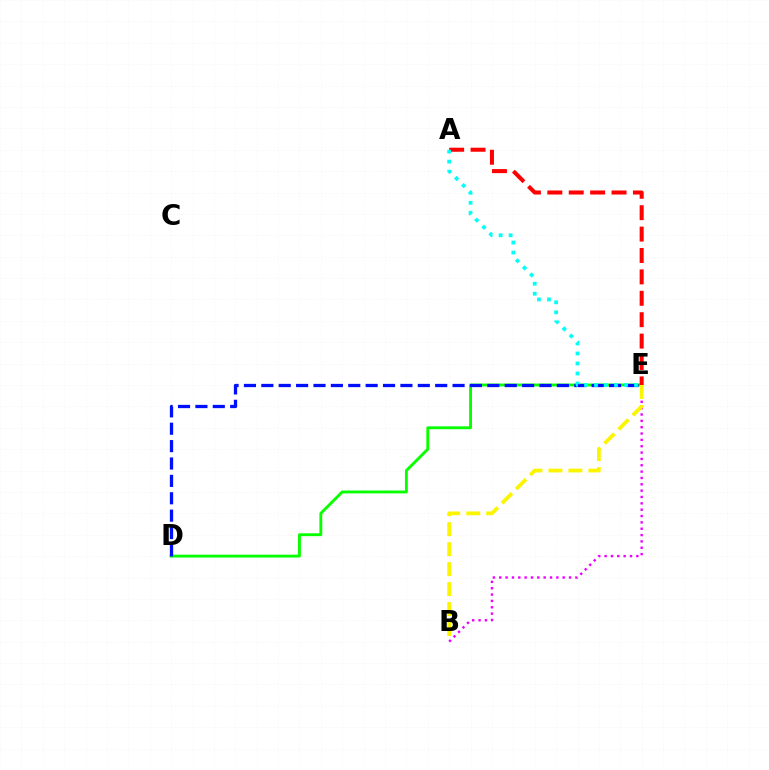{('D', 'E'): [{'color': '#08ff00', 'line_style': 'solid', 'thickness': 2.07}, {'color': '#0010ff', 'line_style': 'dashed', 'thickness': 2.36}], ('B', 'E'): [{'color': '#ee00ff', 'line_style': 'dotted', 'thickness': 1.72}, {'color': '#fcf500', 'line_style': 'dashed', 'thickness': 2.71}], ('A', 'E'): [{'color': '#ff0000', 'line_style': 'dashed', 'thickness': 2.91}, {'color': '#00fff6', 'line_style': 'dotted', 'thickness': 2.72}]}